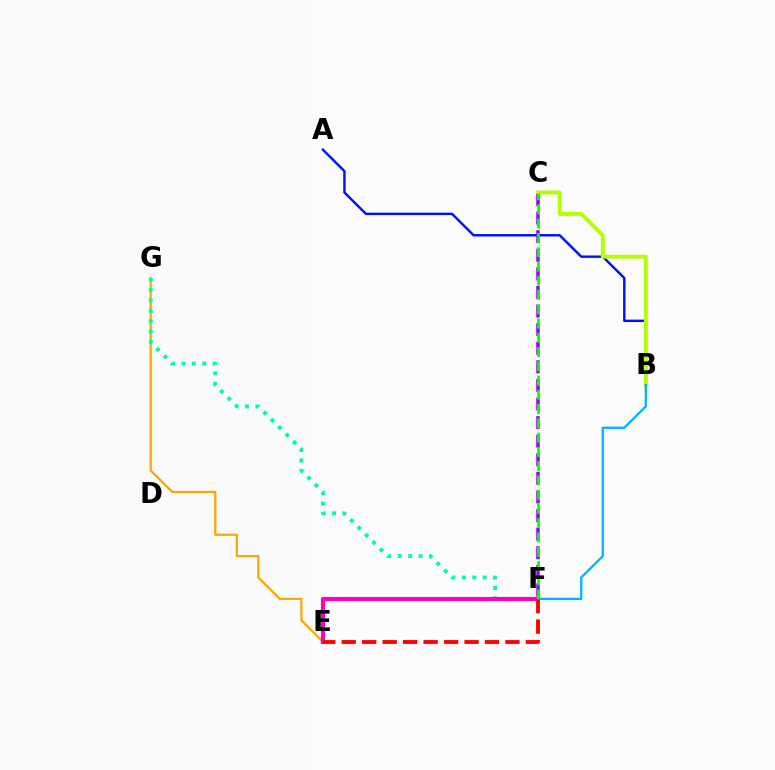{('A', 'B'): [{'color': '#0010ff', 'line_style': 'solid', 'thickness': 1.74}], ('C', 'F'): [{'color': '#9b00ff', 'line_style': 'dashed', 'thickness': 2.53}, {'color': '#08ff00', 'line_style': 'dashed', 'thickness': 1.94}], ('E', 'G'): [{'color': '#ffa500', 'line_style': 'solid', 'thickness': 1.62}], ('F', 'G'): [{'color': '#00ff9d', 'line_style': 'dotted', 'thickness': 2.83}], ('E', 'F'): [{'color': '#ff00bd', 'line_style': 'solid', 'thickness': 2.99}, {'color': '#ff0000', 'line_style': 'dashed', 'thickness': 2.78}], ('B', 'C'): [{'color': '#b3ff00', 'line_style': 'solid', 'thickness': 2.8}], ('B', 'F'): [{'color': '#00b5ff', 'line_style': 'solid', 'thickness': 1.66}]}